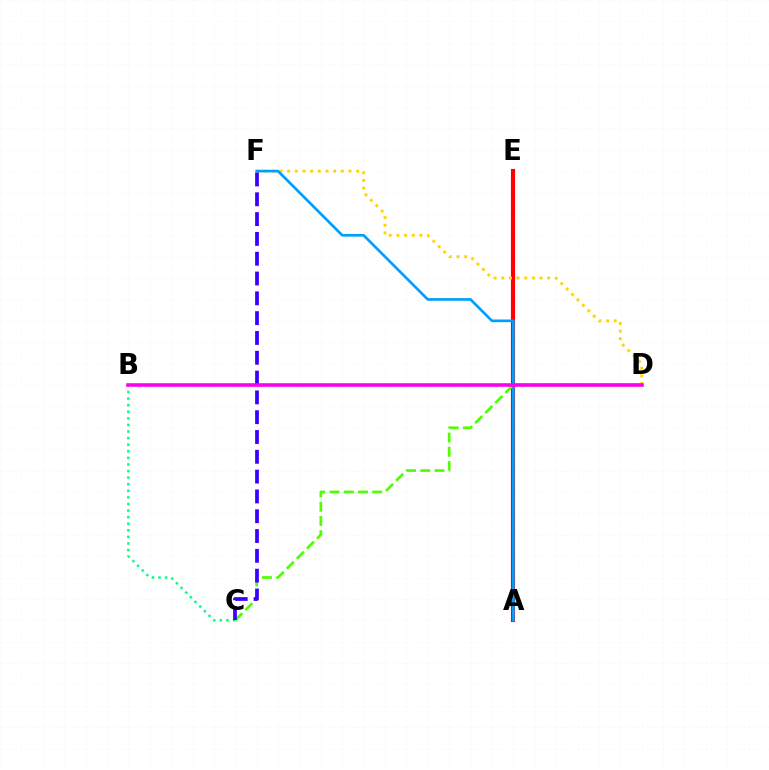{('A', 'E'): [{'color': '#ff0000', 'line_style': 'solid', 'thickness': 2.96}], ('B', 'C'): [{'color': '#00ff86', 'line_style': 'dotted', 'thickness': 1.79}], ('D', 'F'): [{'color': '#ffd500', 'line_style': 'dotted', 'thickness': 2.08}], ('C', 'D'): [{'color': '#4fff00', 'line_style': 'dashed', 'thickness': 1.93}], ('A', 'F'): [{'color': '#009eff', 'line_style': 'solid', 'thickness': 1.93}], ('C', 'F'): [{'color': '#3700ff', 'line_style': 'dashed', 'thickness': 2.69}], ('B', 'D'): [{'color': '#ff00ed', 'line_style': 'solid', 'thickness': 2.59}]}